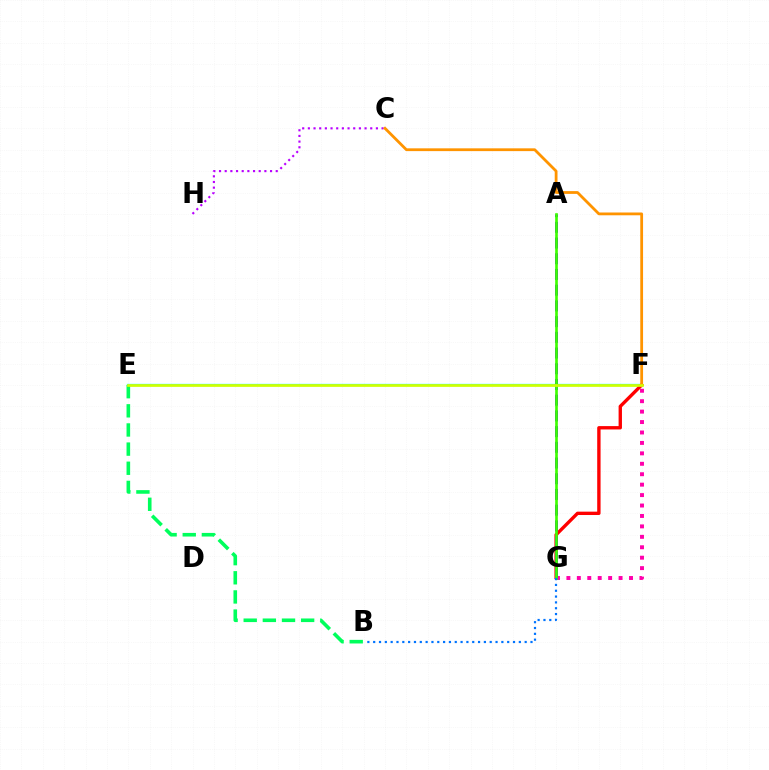{('F', 'G'): [{'color': '#ff00ac', 'line_style': 'dotted', 'thickness': 2.83}, {'color': '#ff0000', 'line_style': 'solid', 'thickness': 2.42}], ('E', 'F'): [{'color': '#00fff6', 'line_style': 'solid', 'thickness': 1.65}, {'color': '#d1ff00', 'line_style': 'solid', 'thickness': 1.95}], ('B', 'E'): [{'color': '#00ff5c', 'line_style': 'dashed', 'thickness': 2.6}], ('C', 'H'): [{'color': '#b900ff', 'line_style': 'dotted', 'thickness': 1.54}], ('A', 'G'): [{'color': '#2500ff', 'line_style': 'dashed', 'thickness': 2.13}, {'color': '#3dff00', 'line_style': 'solid', 'thickness': 1.91}], ('C', 'F'): [{'color': '#ff9400', 'line_style': 'solid', 'thickness': 2.01}], ('B', 'G'): [{'color': '#0074ff', 'line_style': 'dotted', 'thickness': 1.58}]}